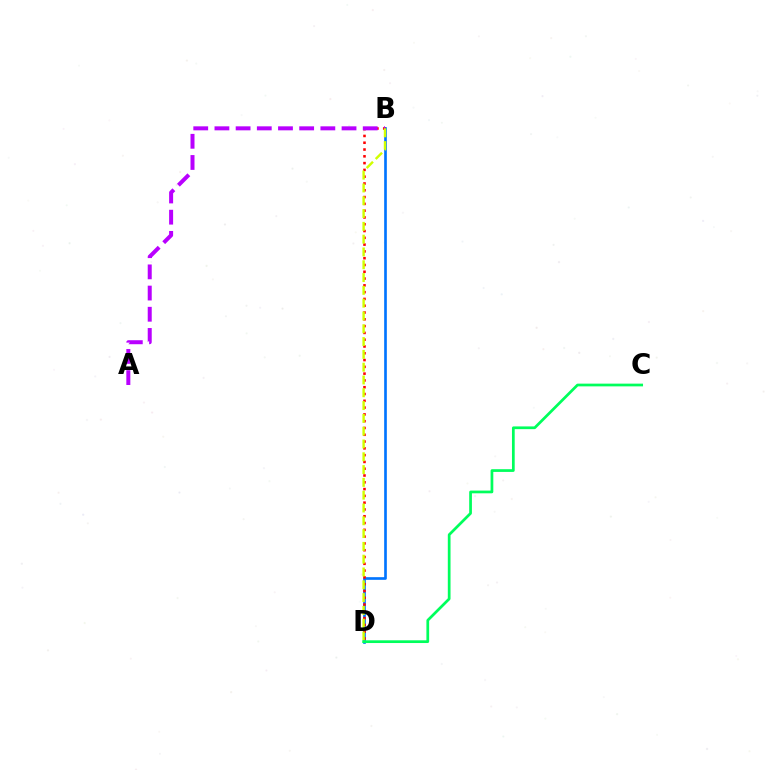{('B', 'D'): [{'color': '#0074ff', 'line_style': 'solid', 'thickness': 1.92}, {'color': '#ff0000', 'line_style': 'dotted', 'thickness': 1.85}, {'color': '#d1ff00', 'line_style': 'dashed', 'thickness': 1.74}], ('A', 'B'): [{'color': '#b900ff', 'line_style': 'dashed', 'thickness': 2.88}], ('C', 'D'): [{'color': '#00ff5c', 'line_style': 'solid', 'thickness': 1.96}]}